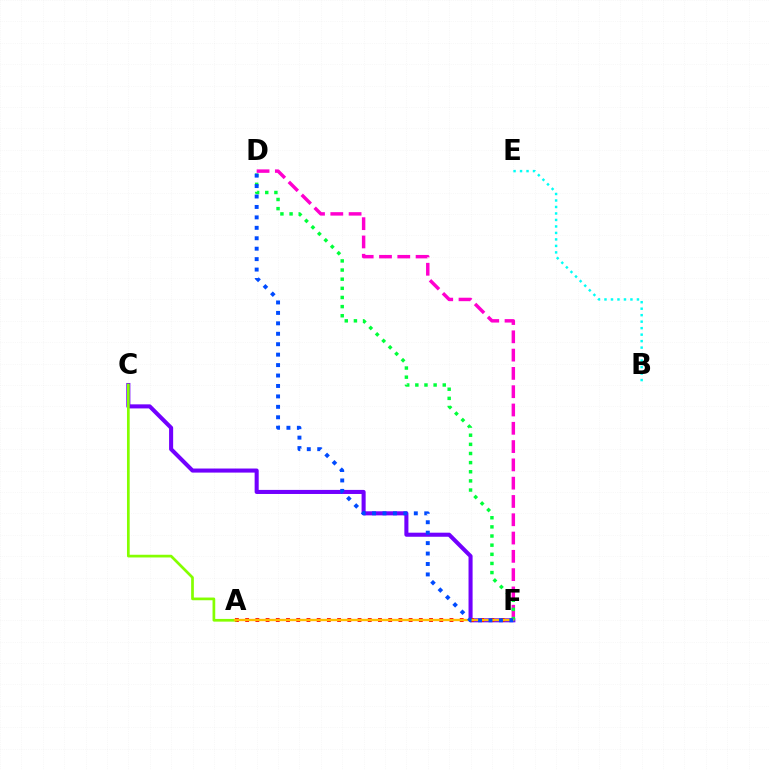{('B', 'E'): [{'color': '#00fff6', 'line_style': 'dotted', 'thickness': 1.76}], ('C', 'F'): [{'color': '#7200ff', 'line_style': 'solid', 'thickness': 2.93}], ('A', 'F'): [{'color': '#ff0000', 'line_style': 'dotted', 'thickness': 2.78}, {'color': '#ffbd00', 'line_style': 'solid', 'thickness': 1.68}], ('D', 'F'): [{'color': '#ff00cf', 'line_style': 'dashed', 'thickness': 2.49}, {'color': '#00ff39', 'line_style': 'dotted', 'thickness': 2.48}, {'color': '#004bff', 'line_style': 'dotted', 'thickness': 2.84}], ('A', 'C'): [{'color': '#84ff00', 'line_style': 'solid', 'thickness': 1.95}]}